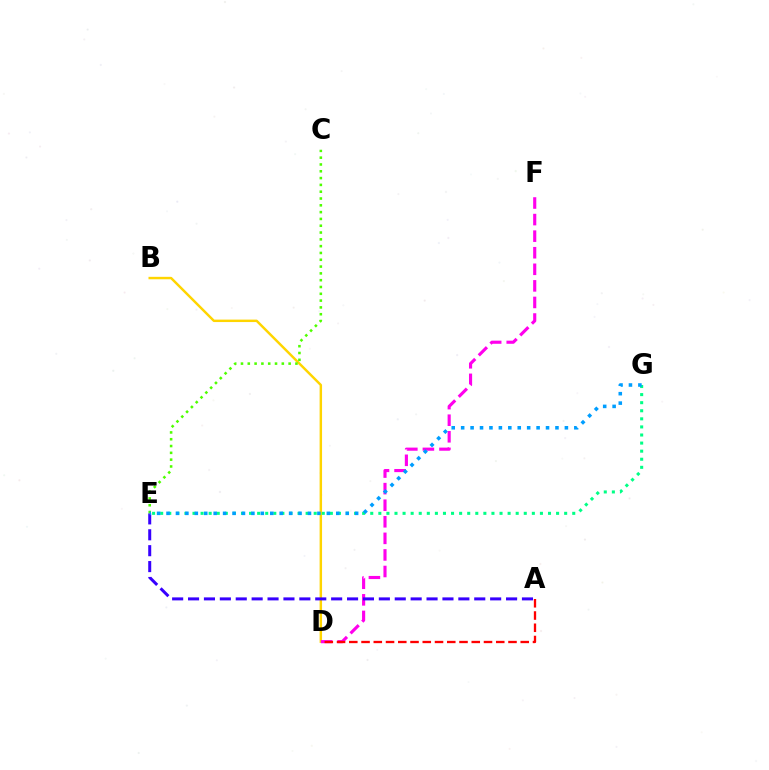{('B', 'D'): [{'color': '#ffd500', 'line_style': 'solid', 'thickness': 1.76}], ('D', 'F'): [{'color': '#ff00ed', 'line_style': 'dashed', 'thickness': 2.25}], ('E', 'G'): [{'color': '#00ff86', 'line_style': 'dotted', 'thickness': 2.2}, {'color': '#009eff', 'line_style': 'dotted', 'thickness': 2.56}], ('A', 'E'): [{'color': '#3700ff', 'line_style': 'dashed', 'thickness': 2.16}], ('C', 'E'): [{'color': '#4fff00', 'line_style': 'dotted', 'thickness': 1.85}], ('A', 'D'): [{'color': '#ff0000', 'line_style': 'dashed', 'thickness': 1.66}]}